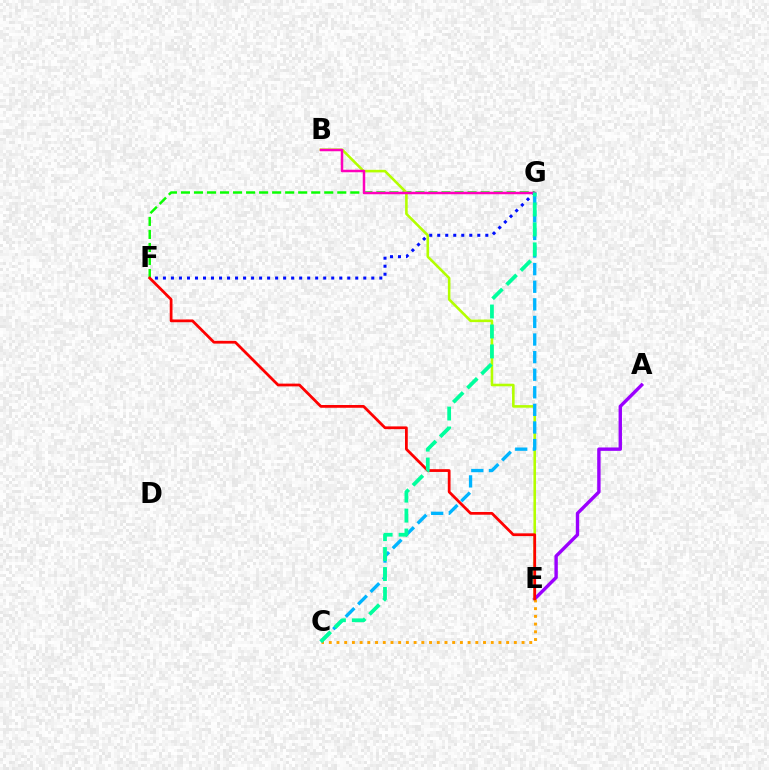{('F', 'G'): [{'color': '#08ff00', 'line_style': 'dashed', 'thickness': 1.77}, {'color': '#0010ff', 'line_style': 'dotted', 'thickness': 2.18}], ('A', 'E'): [{'color': '#9b00ff', 'line_style': 'solid', 'thickness': 2.44}], ('C', 'E'): [{'color': '#ffa500', 'line_style': 'dotted', 'thickness': 2.1}], ('B', 'E'): [{'color': '#b3ff00', 'line_style': 'solid', 'thickness': 1.86}], ('B', 'G'): [{'color': '#ff00bd', 'line_style': 'solid', 'thickness': 1.79}], ('C', 'G'): [{'color': '#00b5ff', 'line_style': 'dashed', 'thickness': 2.39}, {'color': '#00ff9d', 'line_style': 'dashed', 'thickness': 2.71}], ('E', 'F'): [{'color': '#ff0000', 'line_style': 'solid', 'thickness': 1.99}]}